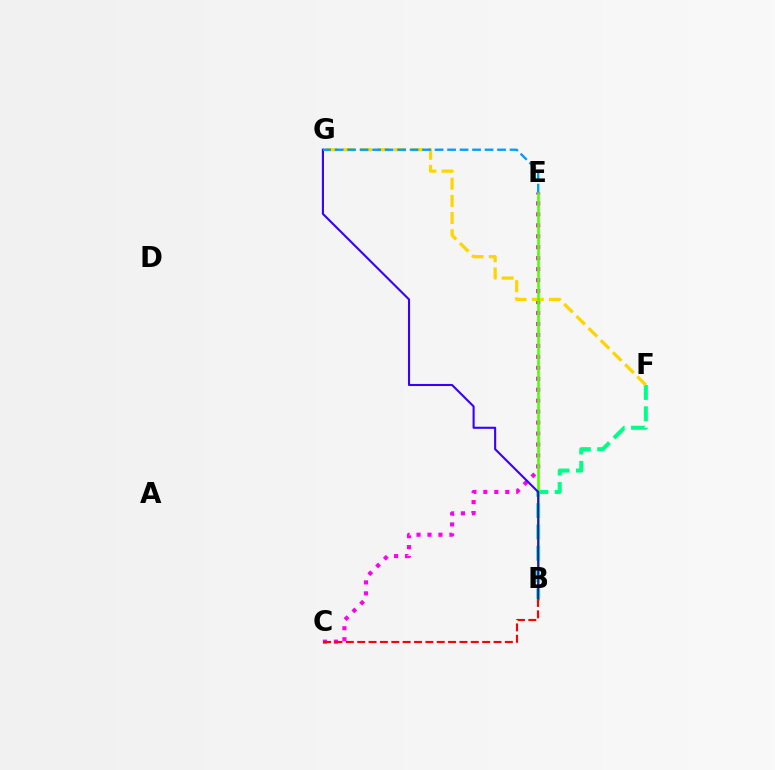{('C', 'E'): [{'color': '#ff00ed', 'line_style': 'dotted', 'thickness': 2.98}], ('B', 'F'): [{'color': '#00ff86', 'line_style': 'dashed', 'thickness': 2.9}], ('F', 'G'): [{'color': '#ffd500', 'line_style': 'dashed', 'thickness': 2.33}], ('B', 'E'): [{'color': '#4fff00', 'line_style': 'solid', 'thickness': 1.87}], ('B', 'G'): [{'color': '#3700ff', 'line_style': 'solid', 'thickness': 1.51}], ('E', 'G'): [{'color': '#009eff', 'line_style': 'dashed', 'thickness': 1.7}], ('B', 'C'): [{'color': '#ff0000', 'line_style': 'dashed', 'thickness': 1.54}]}